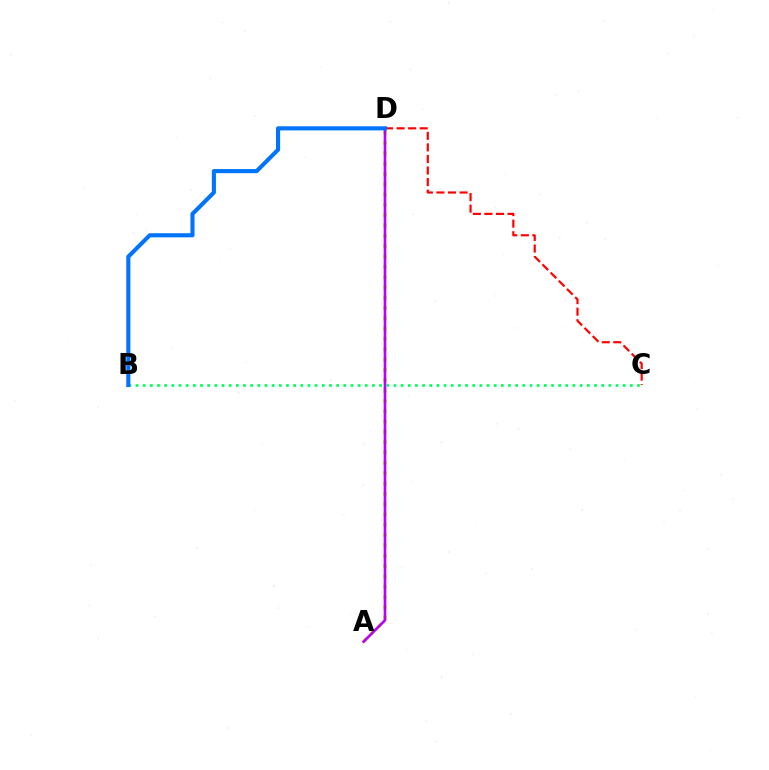{('A', 'D'): [{'color': '#d1ff00', 'line_style': 'dotted', 'thickness': 2.8}, {'color': '#b900ff', 'line_style': 'solid', 'thickness': 1.9}], ('B', 'C'): [{'color': '#00ff5c', 'line_style': 'dotted', 'thickness': 1.95}], ('C', 'D'): [{'color': '#ff0000', 'line_style': 'dashed', 'thickness': 1.57}], ('B', 'D'): [{'color': '#0074ff', 'line_style': 'solid', 'thickness': 2.95}]}